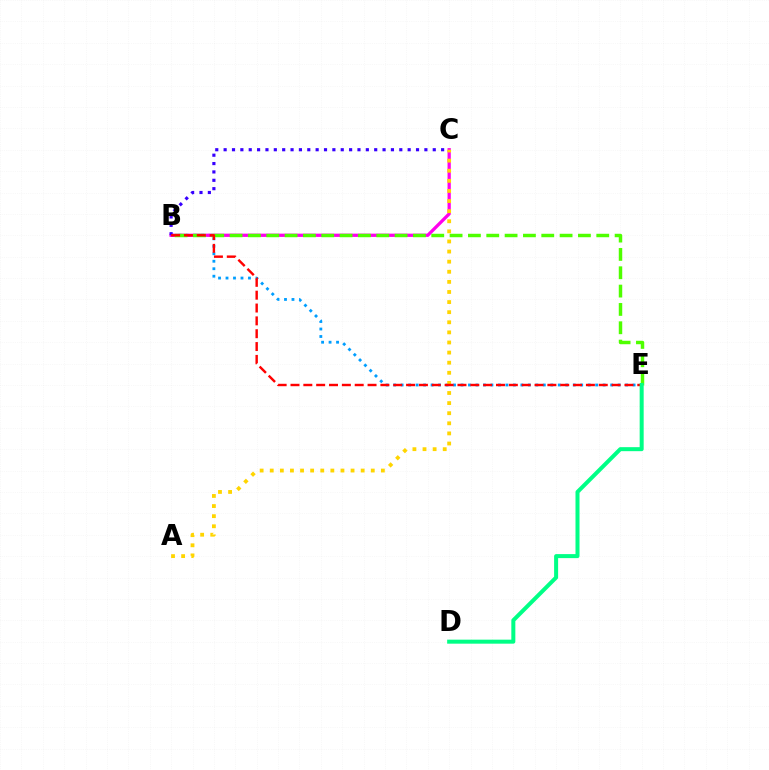{('B', 'E'): [{'color': '#009eff', 'line_style': 'dotted', 'thickness': 2.03}, {'color': '#4fff00', 'line_style': 'dashed', 'thickness': 2.49}, {'color': '#ff0000', 'line_style': 'dashed', 'thickness': 1.74}], ('B', 'C'): [{'color': '#ff00ed', 'line_style': 'solid', 'thickness': 2.35}, {'color': '#3700ff', 'line_style': 'dotted', 'thickness': 2.27}], ('A', 'C'): [{'color': '#ffd500', 'line_style': 'dotted', 'thickness': 2.74}], ('D', 'E'): [{'color': '#00ff86', 'line_style': 'solid', 'thickness': 2.89}]}